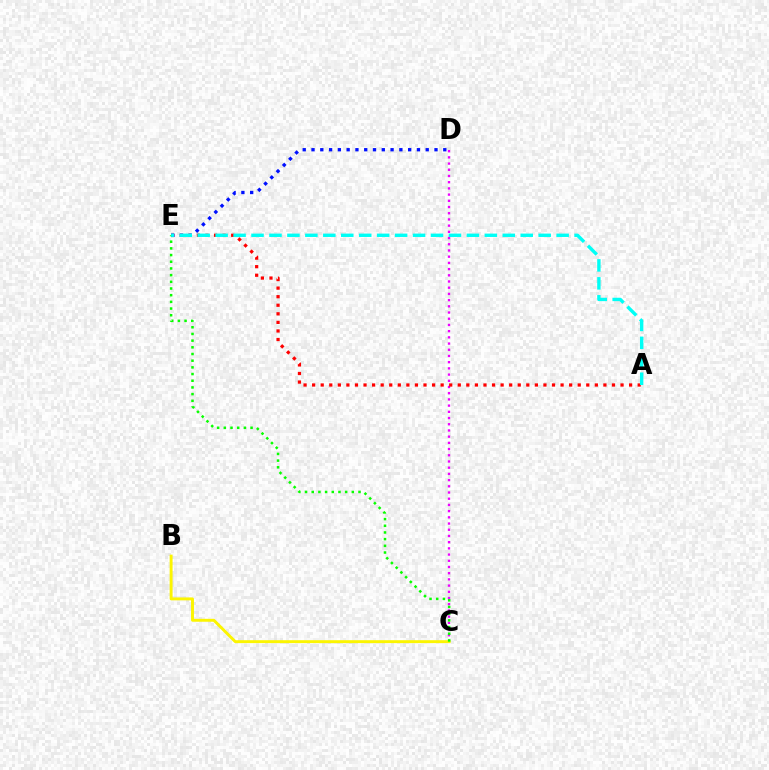{('C', 'D'): [{'color': '#ee00ff', 'line_style': 'dotted', 'thickness': 1.69}], ('A', 'E'): [{'color': '#ff0000', 'line_style': 'dotted', 'thickness': 2.33}, {'color': '#00fff6', 'line_style': 'dashed', 'thickness': 2.44}], ('B', 'C'): [{'color': '#fcf500', 'line_style': 'solid', 'thickness': 2.11}], ('D', 'E'): [{'color': '#0010ff', 'line_style': 'dotted', 'thickness': 2.39}], ('C', 'E'): [{'color': '#08ff00', 'line_style': 'dotted', 'thickness': 1.82}]}